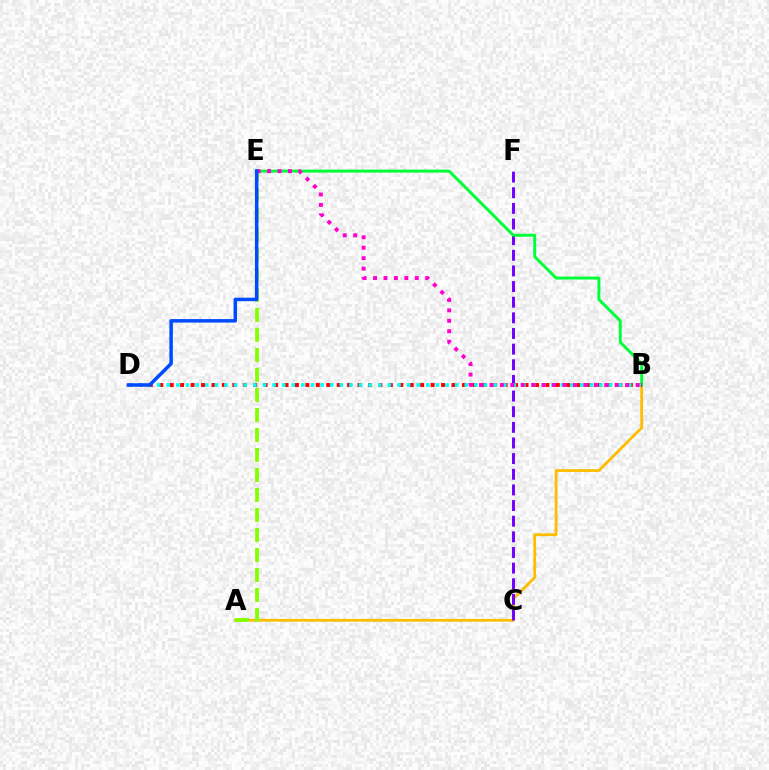{('A', 'B'): [{'color': '#ffbd00', 'line_style': 'solid', 'thickness': 2.0}], ('C', 'F'): [{'color': '#7200ff', 'line_style': 'dashed', 'thickness': 2.12}], ('B', 'E'): [{'color': '#00ff39', 'line_style': 'solid', 'thickness': 2.12}, {'color': '#ff00cf', 'line_style': 'dotted', 'thickness': 2.84}], ('B', 'D'): [{'color': '#ff0000', 'line_style': 'dotted', 'thickness': 2.84}, {'color': '#00fff6', 'line_style': 'dotted', 'thickness': 2.61}], ('A', 'E'): [{'color': '#84ff00', 'line_style': 'dashed', 'thickness': 2.72}], ('D', 'E'): [{'color': '#004bff', 'line_style': 'solid', 'thickness': 2.51}]}